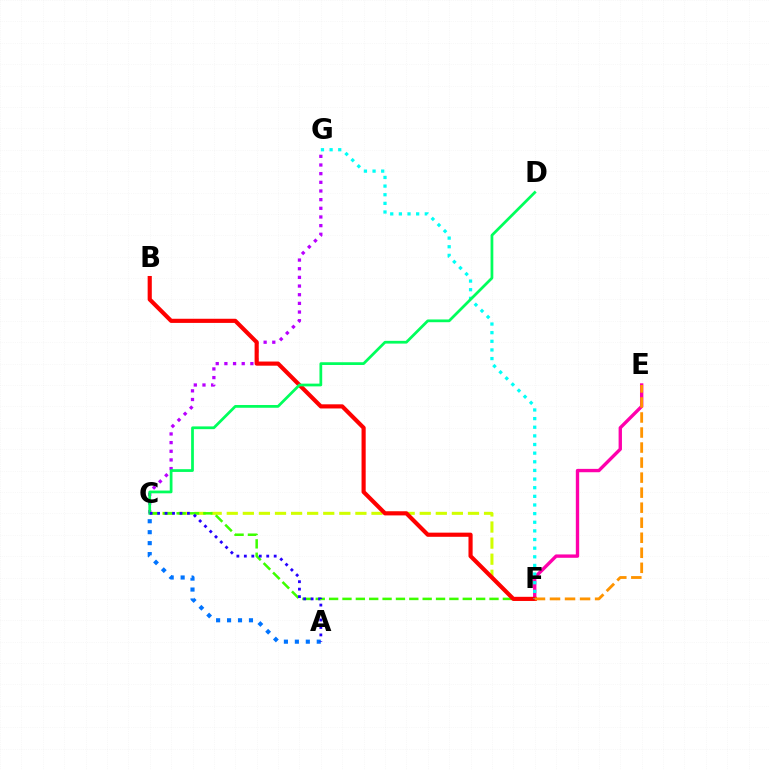{('C', 'G'): [{'color': '#b900ff', 'line_style': 'dotted', 'thickness': 2.35}], ('C', 'F'): [{'color': '#d1ff00', 'line_style': 'dashed', 'thickness': 2.18}, {'color': '#3dff00', 'line_style': 'dashed', 'thickness': 1.82}], ('E', 'F'): [{'color': '#ff00ac', 'line_style': 'solid', 'thickness': 2.42}, {'color': '#ff9400', 'line_style': 'dashed', 'thickness': 2.04}], ('A', 'C'): [{'color': '#0074ff', 'line_style': 'dotted', 'thickness': 2.98}, {'color': '#2500ff', 'line_style': 'dotted', 'thickness': 2.03}], ('B', 'F'): [{'color': '#ff0000', 'line_style': 'solid', 'thickness': 2.99}], ('F', 'G'): [{'color': '#00fff6', 'line_style': 'dotted', 'thickness': 2.35}], ('C', 'D'): [{'color': '#00ff5c', 'line_style': 'solid', 'thickness': 1.98}]}